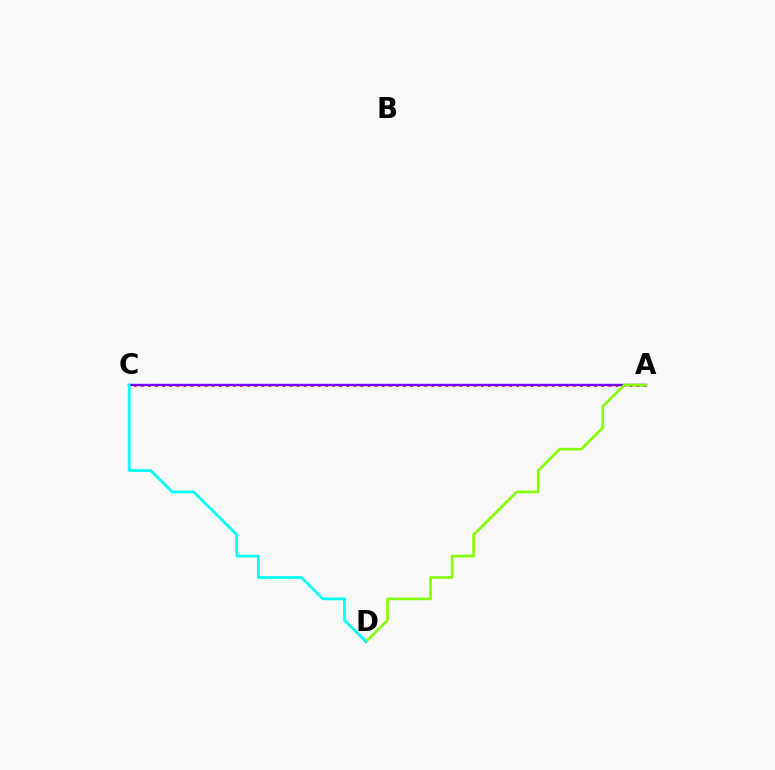{('A', 'C'): [{'color': '#ff0000', 'line_style': 'dotted', 'thickness': 1.92}, {'color': '#7200ff', 'line_style': 'solid', 'thickness': 1.73}], ('A', 'D'): [{'color': '#84ff00', 'line_style': 'solid', 'thickness': 1.9}], ('C', 'D'): [{'color': '#00fff6', 'line_style': 'solid', 'thickness': 1.97}]}